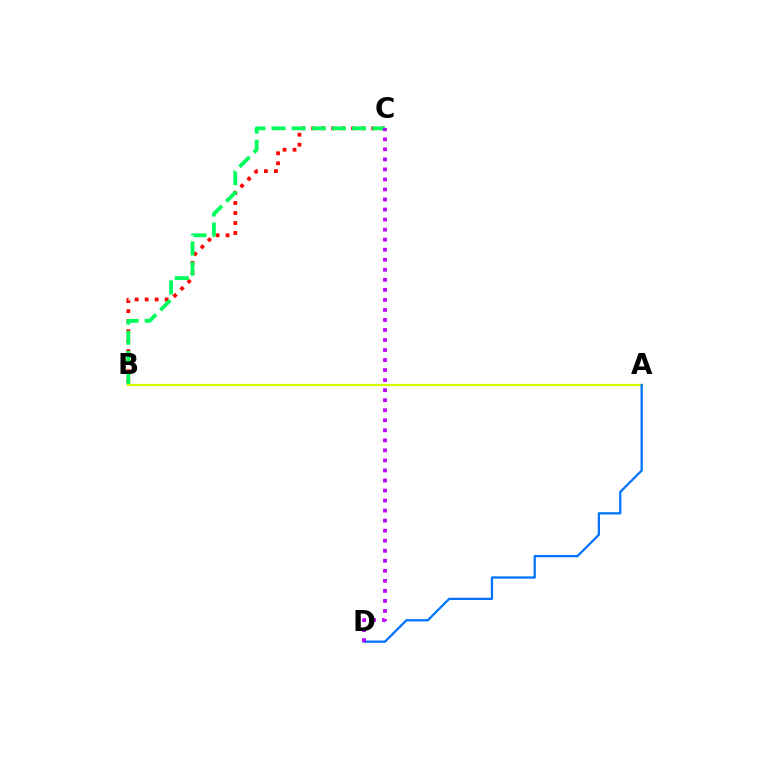{('B', 'C'): [{'color': '#ff0000', 'line_style': 'dotted', 'thickness': 2.72}, {'color': '#00ff5c', 'line_style': 'dashed', 'thickness': 2.73}], ('A', 'B'): [{'color': '#d1ff00', 'line_style': 'solid', 'thickness': 1.59}], ('A', 'D'): [{'color': '#0074ff', 'line_style': 'solid', 'thickness': 1.63}], ('C', 'D'): [{'color': '#b900ff', 'line_style': 'dotted', 'thickness': 2.73}]}